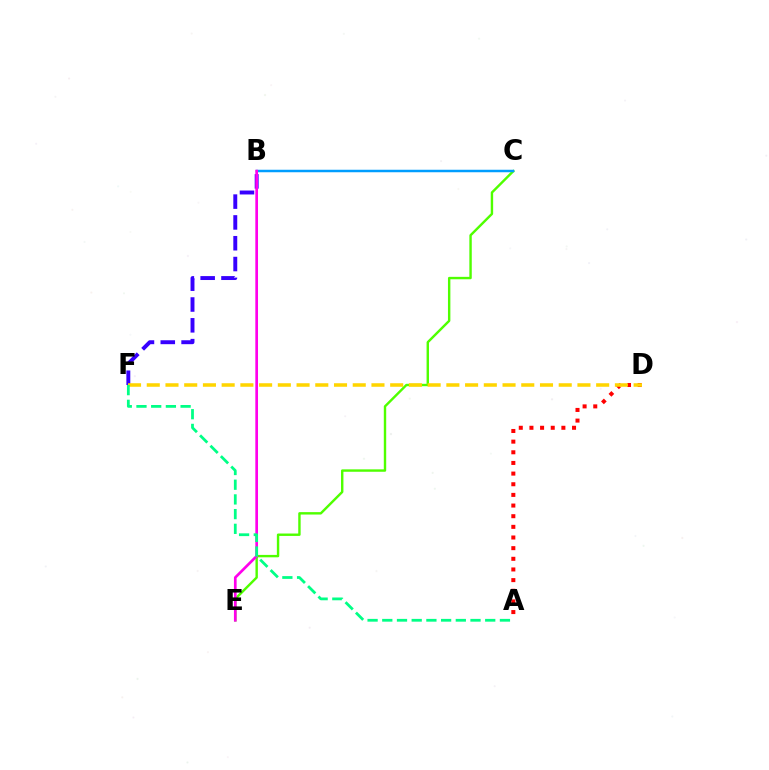{('C', 'E'): [{'color': '#4fff00', 'line_style': 'solid', 'thickness': 1.73}], ('B', 'F'): [{'color': '#3700ff', 'line_style': 'dashed', 'thickness': 2.83}], ('A', 'D'): [{'color': '#ff0000', 'line_style': 'dotted', 'thickness': 2.89}], ('B', 'C'): [{'color': '#009eff', 'line_style': 'solid', 'thickness': 1.79}], ('B', 'E'): [{'color': '#ff00ed', 'line_style': 'solid', 'thickness': 1.94}], ('D', 'F'): [{'color': '#ffd500', 'line_style': 'dashed', 'thickness': 2.54}], ('A', 'F'): [{'color': '#00ff86', 'line_style': 'dashed', 'thickness': 2.0}]}